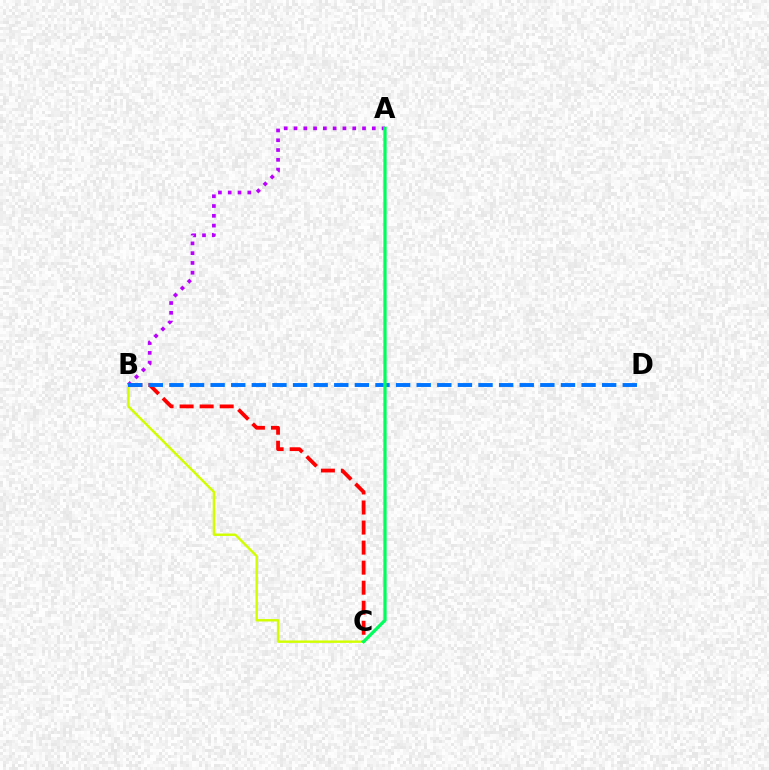{('B', 'C'): [{'color': '#d1ff00', 'line_style': 'solid', 'thickness': 1.74}, {'color': '#ff0000', 'line_style': 'dashed', 'thickness': 2.72}], ('A', 'B'): [{'color': '#b900ff', 'line_style': 'dotted', 'thickness': 2.66}], ('B', 'D'): [{'color': '#0074ff', 'line_style': 'dashed', 'thickness': 2.8}], ('A', 'C'): [{'color': '#00ff5c', 'line_style': 'solid', 'thickness': 2.35}]}